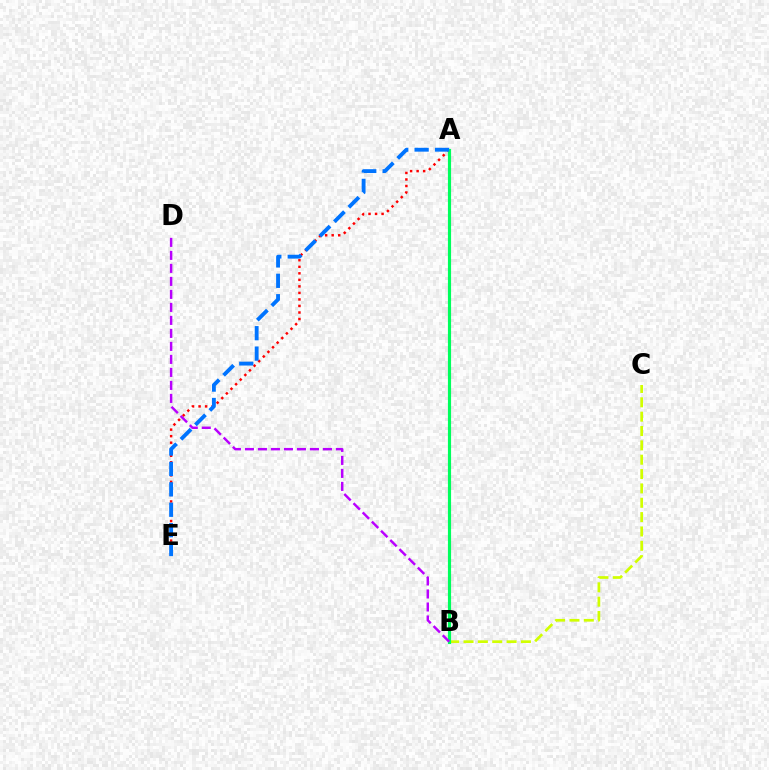{('B', 'C'): [{'color': '#d1ff00', 'line_style': 'dashed', 'thickness': 1.95}], ('A', 'E'): [{'color': '#ff0000', 'line_style': 'dotted', 'thickness': 1.77}, {'color': '#0074ff', 'line_style': 'dashed', 'thickness': 2.77}], ('A', 'B'): [{'color': '#00ff5c', 'line_style': 'solid', 'thickness': 2.27}], ('B', 'D'): [{'color': '#b900ff', 'line_style': 'dashed', 'thickness': 1.77}]}